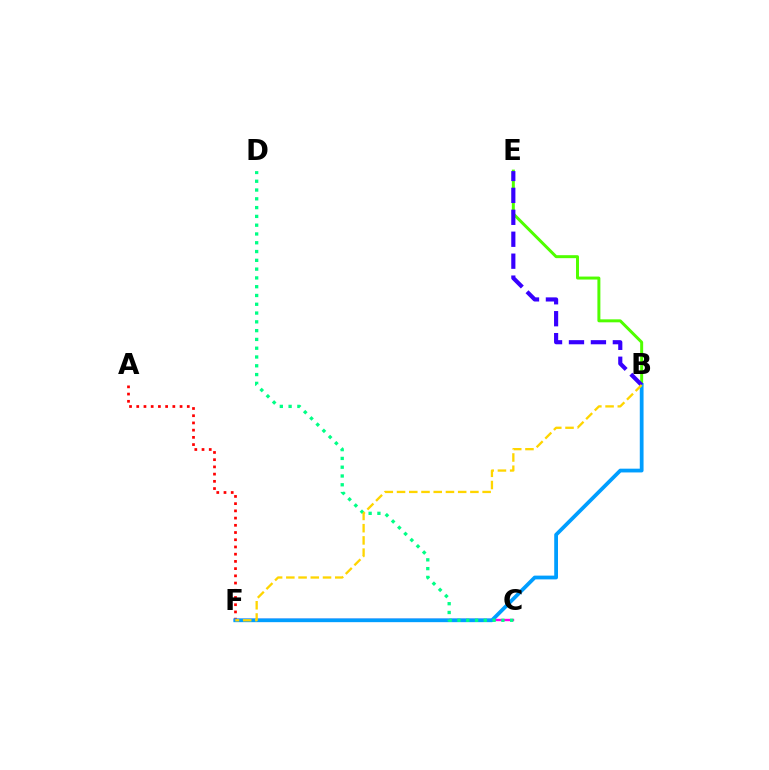{('A', 'F'): [{'color': '#ff0000', 'line_style': 'dotted', 'thickness': 1.96}], ('C', 'F'): [{'color': '#ff00ed', 'line_style': 'solid', 'thickness': 1.69}], ('B', 'E'): [{'color': '#4fff00', 'line_style': 'solid', 'thickness': 2.14}, {'color': '#3700ff', 'line_style': 'dashed', 'thickness': 2.98}], ('B', 'F'): [{'color': '#009eff', 'line_style': 'solid', 'thickness': 2.71}, {'color': '#ffd500', 'line_style': 'dashed', 'thickness': 1.66}], ('C', 'D'): [{'color': '#00ff86', 'line_style': 'dotted', 'thickness': 2.39}]}